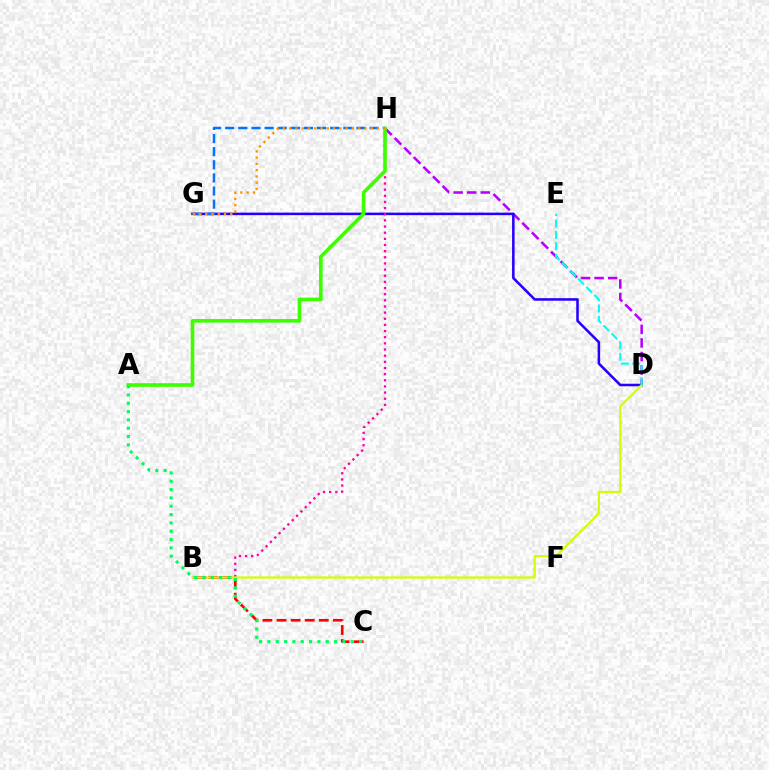{('B', 'C'): [{'color': '#ff0000', 'line_style': 'dashed', 'thickness': 1.91}], ('D', 'H'): [{'color': '#b900ff', 'line_style': 'dashed', 'thickness': 1.84}], ('D', 'G'): [{'color': '#2500ff', 'line_style': 'solid', 'thickness': 1.83}], ('B', 'H'): [{'color': '#ff00ac', 'line_style': 'dotted', 'thickness': 1.67}], ('B', 'D'): [{'color': '#d1ff00', 'line_style': 'solid', 'thickness': 1.6}], ('D', 'E'): [{'color': '#00fff6', 'line_style': 'dashed', 'thickness': 1.55}], ('G', 'H'): [{'color': '#0074ff', 'line_style': 'dashed', 'thickness': 1.78}, {'color': '#ff9400', 'line_style': 'dotted', 'thickness': 1.71}], ('A', 'H'): [{'color': '#3dff00', 'line_style': 'solid', 'thickness': 2.61}], ('A', 'C'): [{'color': '#00ff5c', 'line_style': 'dotted', 'thickness': 2.26}]}